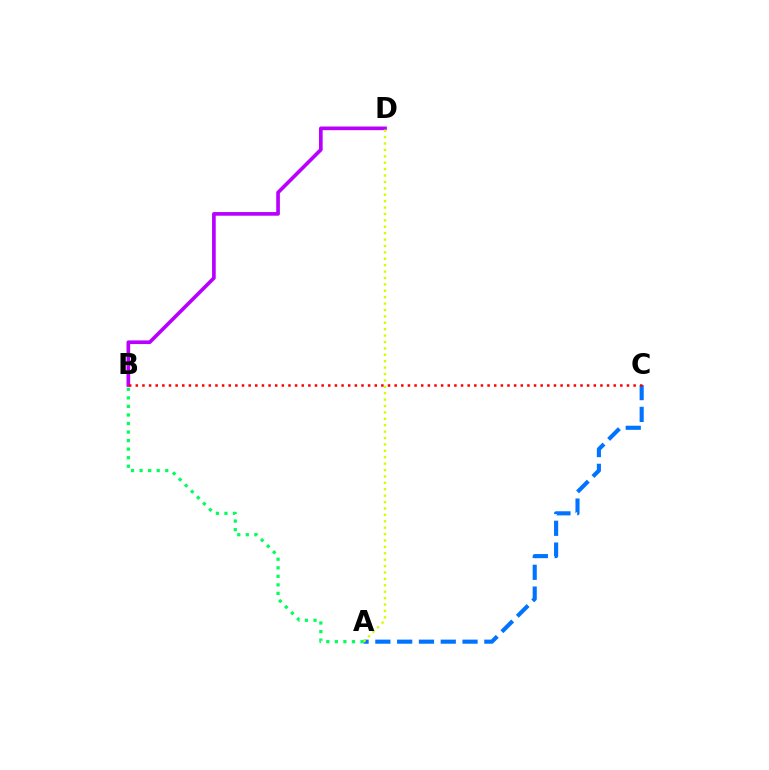{('A', 'C'): [{'color': '#0074ff', 'line_style': 'dashed', 'thickness': 2.96}], ('B', 'D'): [{'color': '#b900ff', 'line_style': 'solid', 'thickness': 2.63}], ('A', 'D'): [{'color': '#d1ff00', 'line_style': 'dotted', 'thickness': 1.74}], ('A', 'B'): [{'color': '#00ff5c', 'line_style': 'dotted', 'thickness': 2.32}], ('B', 'C'): [{'color': '#ff0000', 'line_style': 'dotted', 'thickness': 1.8}]}